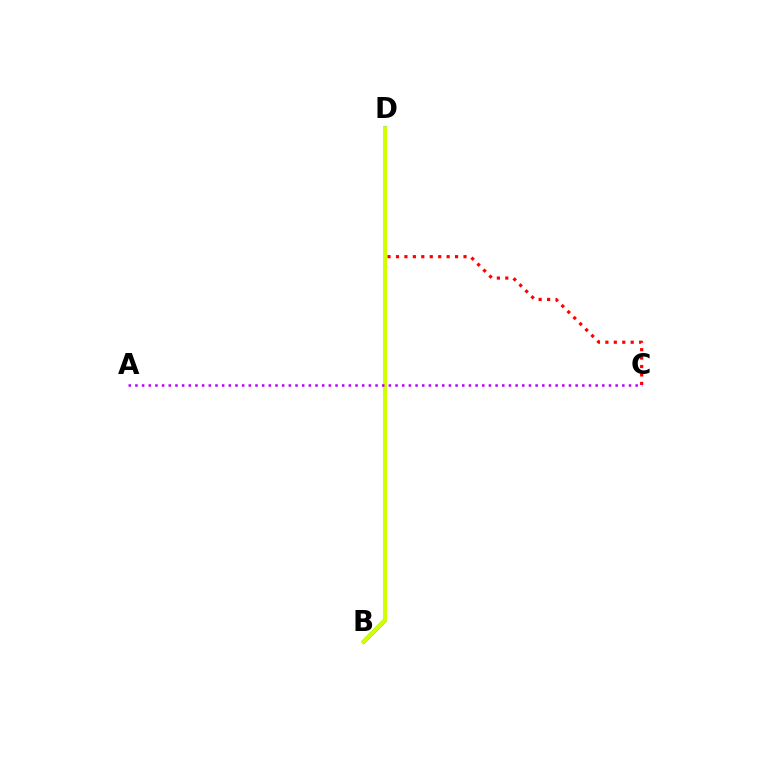{('B', 'D'): [{'color': '#0074ff', 'line_style': 'solid', 'thickness': 2.76}, {'color': '#00ff5c', 'line_style': 'dotted', 'thickness': 2.4}, {'color': '#d1ff00', 'line_style': 'solid', 'thickness': 2.9}], ('C', 'D'): [{'color': '#ff0000', 'line_style': 'dotted', 'thickness': 2.29}], ('A', 'C'): [{'color': '#b900ff', 'line_style': 'dotted', 'thickness': 1.81}]}